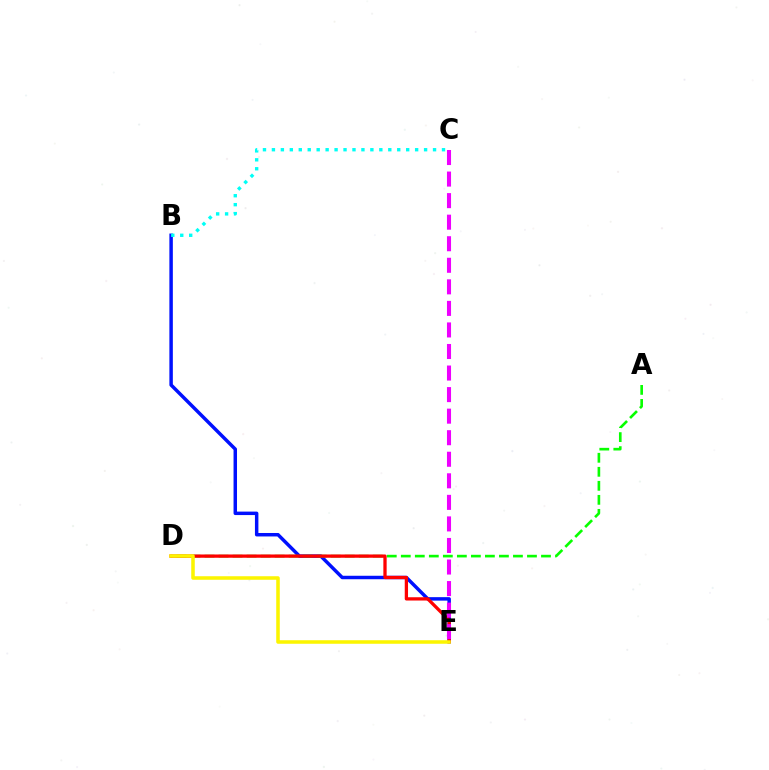{('B', 'E'): [{'color': '#0010ff', 'line_style': 'solid', 'thickness': 2.5}], ('B', 'C'): [{'color': '#00fff6', 'line_style': 'dotted', 'thickness': 2.43}], ('A', 'D'): [{'color': '#08ff00', 'line_style': 'dashed', 'thickness': 1.9}], ('D', 'E'): [{'color': '#ff0000', 'line_style': 'solid', 'thickness': 2.37}, {'color': '#fcf500', 'line_style': 'solid', 'thickness': 2.55}], ('C', 'E'): [{'color': '#ee00ff', 'line_style': 'dashed', 'thickness': 2.93}]}